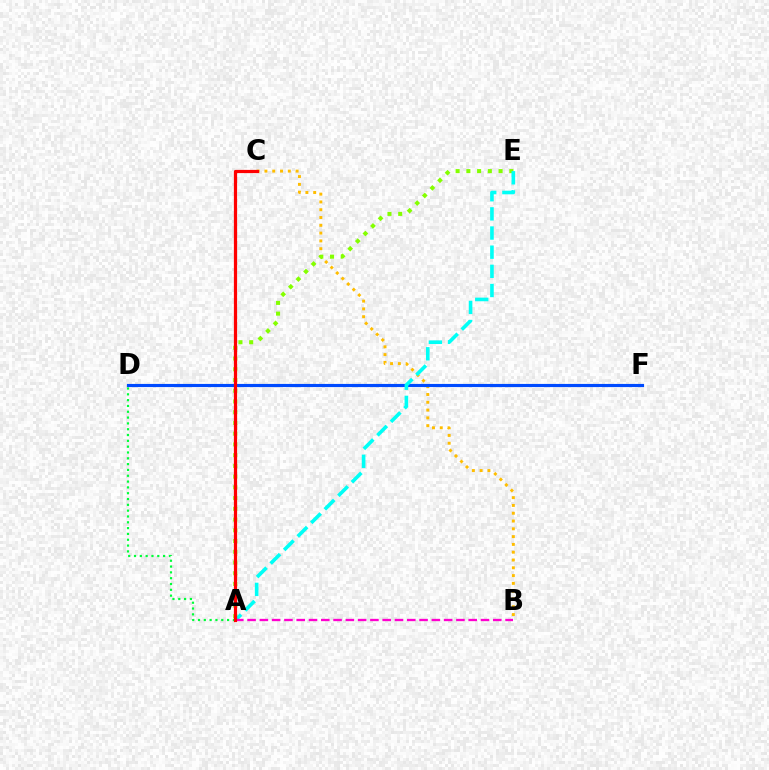{('B', 'C'): [{'color': '#ffbd00', 'line_style': 'dotted', 'thickness': 2.12}], ('A', 'D'): [{'color': '#00ff39', 'line_style': 'dotted', 'thickness': 1.58}], ('A', 'E'): [{'color': '#84ff00', 'line_style': 'dotted', 'thickness': 2.92}, {'color': '#00fff6', 'line_style': 'dashed', 'thickness': 2.6}], ('D', 'F'): [{'color': '#7200ff', 'line_style': 'dashed', 'thickness': 1.97}, {'color': '#004bff', 'line_style': 'solid', 'thickness': 2.27}], ('A', 'B'): [{'color': '#ff00cf', 'line_style': 'dashed', 'thickness': 1.67}], ('A', 'C'): [{'color': '#ff0000', 'line_style': 'solid', 'thickness': 2.32}]}